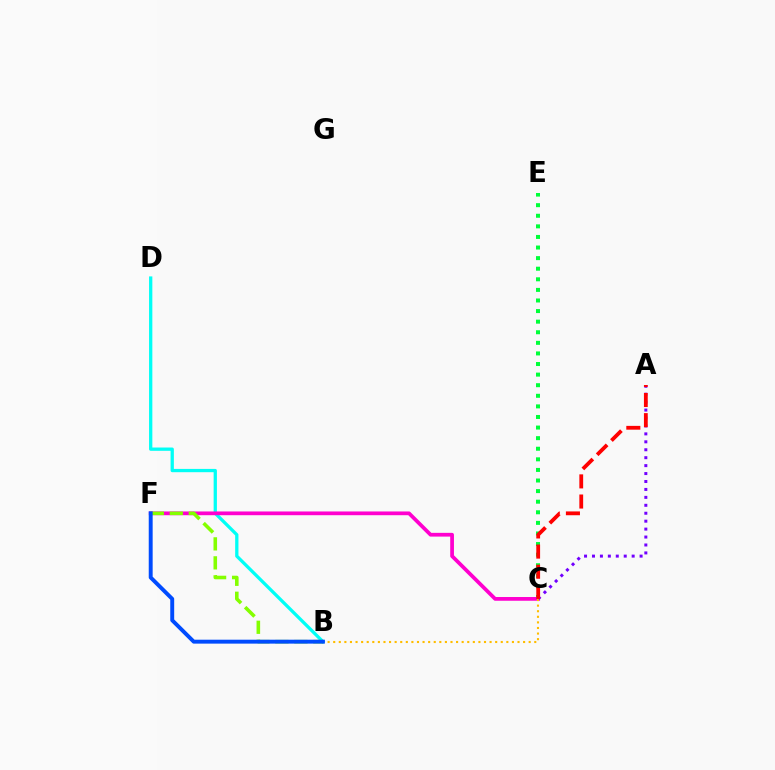{('C', 'E'): [{'color': '#00ff39', 'line_style': 'dotted', 'thickness': 2.88}], ('B', 'D'): [{'color': '#00fff6', 'line_style': 'solid', 'thickness': 2.36}], ('C', 'F'): [{'color': '#ff00cf', 'line_style': 'solid', 'thickness': 2.69}], ('B', 'F'): [{'color': '#84ff00', 'line_style': 'dashed', 'thickness': 2.58}, {'color': '#004bff', 'line_style': 'solid', 'thickness': 2.83}], ('B', 'C'): [{'color': '#ffbd00', 'line_style': 'dotted', 'thickness': 1.52}], ('A', 'C'): [{'color': '#7200ff', 'line_style': 'dotted', 'thickness': 2.16}, {'color': '#ff0000', 'line_style': 'dashed', 'thickness': 2.74}]}